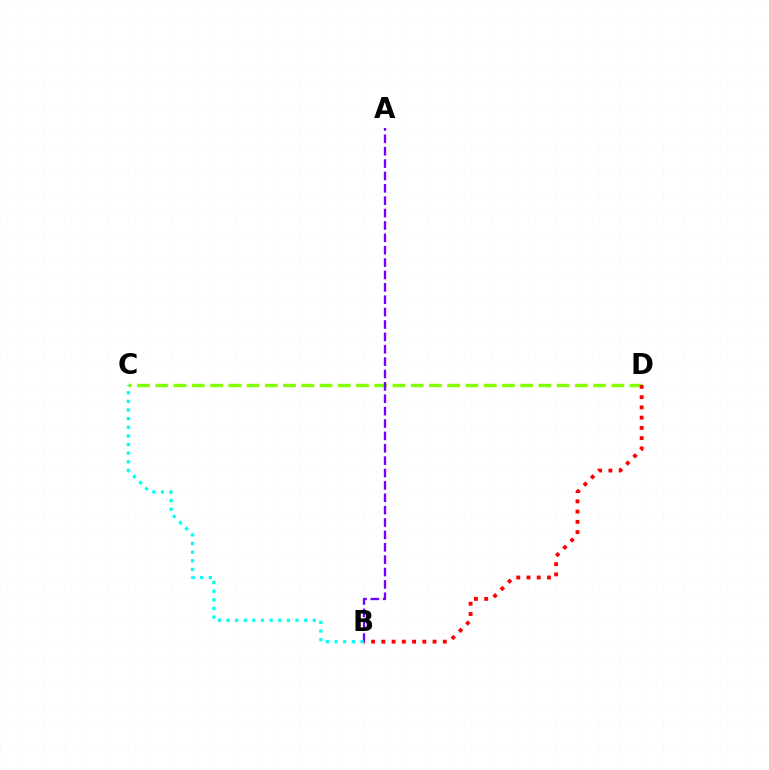{('C', 'D'): [{'color': '#84ff00', 'line_style': 'dashed', 'thickness': 2.48}], ('B', 'D'): [{'color': '#ff0000', 'line_style': 'dotted', 'thickness': 2.78}], ('A', 'B'): [{'color': '#7200ff', 'line_style': 'dashed', 'thickness': 1.68}], ('B', 'C'): [{'color': '#00fff6', 'line_style': 'dotted', 'thickness': 2.35}]}